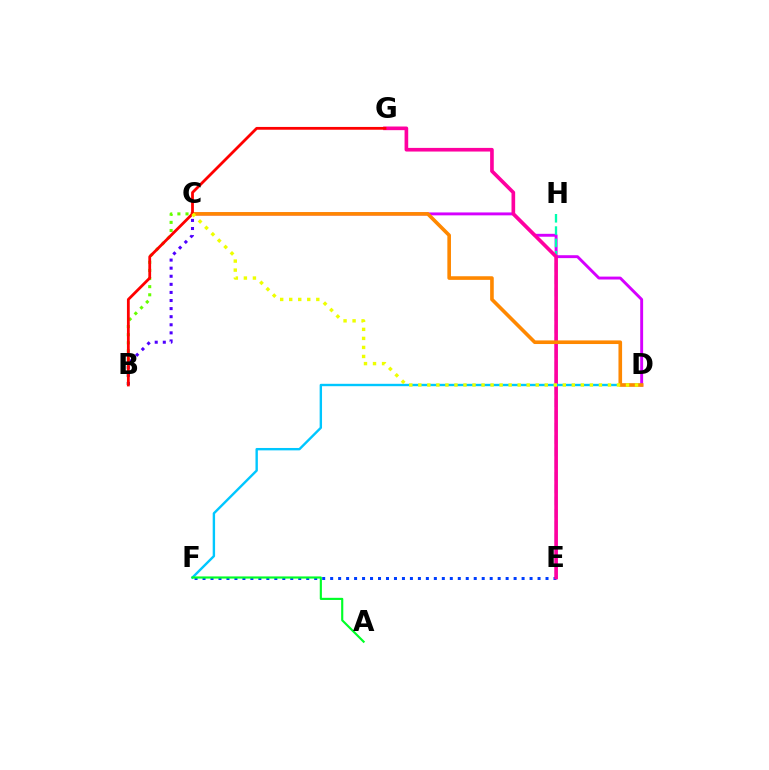{('C', 'D'): [{'color': '#d600ff', 'line_style': 'solid', 'thickness': 2.09}, {'color': '#ff8800', 'line_style': 'solid', 'thickness': 2.61}, {'color': '#eeff00', 'line_style': 'dotted', 'thickness': 2.45}], ('B', 'C'): [{'color': '#66ff00', 'line_style': 'dotted', 'thickness': 2.21}, {'color': '#4f00ff', 'line_style': 'dotted', 'thickness': 2.2}], ('E', 'H'): [{'color': '#00ffaf', 'line_style': 'dashed', 'thickness': 1.67}], ('E', 'F'): [{'color': '#003fff', 'line_style': 'dotted', 'thickness': 2.17}], ('E', 'G'): [{'color': '#ff00a0', 'line_style': 'solid', 'thickness': 2.63}], ('D', 'F'): [{'color': '#00c7ff', 'line_style': 'solid', 'thickness': 1.72}], ('B', 'G'): [{'color': '#ff0000', 'line_style': 'solid', 'thickness': 2.01}], ('A', 'F'): [{'color': '#00ff27', 'line_style': 'solid', 'thickness': 1.54}]}